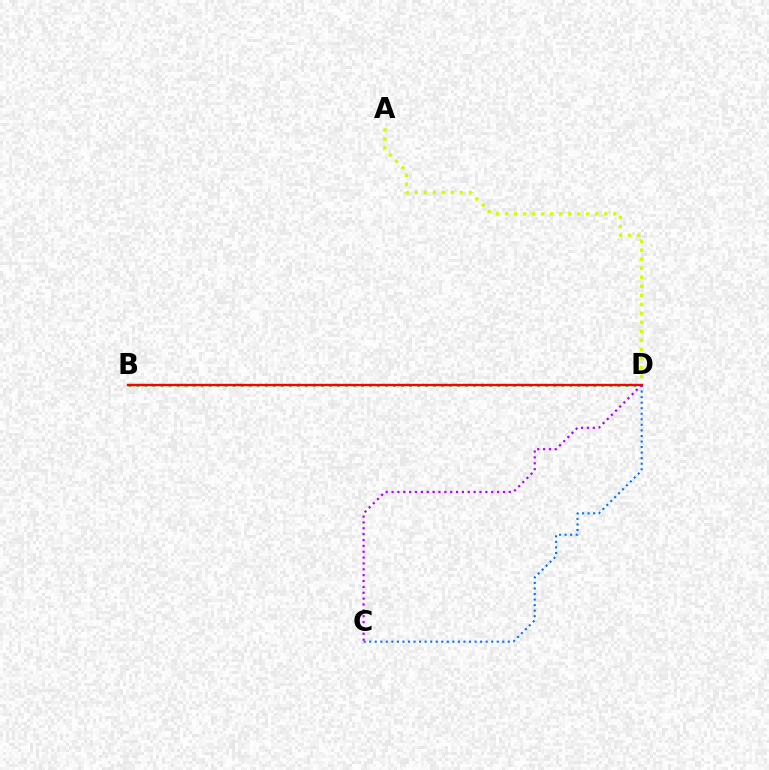{('B', 'D'): [{'color': '#00ff5c', 'line_style': 'dotted', 'thickness': 2.18}, {'color': '#ff0000', 'line_style': 'solid', 'thickness': 1.73}], ('A', 'D'): [{'color': '#d1ff00', 'line_style': 'dotted', 'thickness': 2.45}], ('C', 'D'): [{'color': '#0074ff', 'line_style': 'dotted', 'thickness': 1.51}, {'color': '#b900ff', 'line_style': 'dotted', 'thickness': 1.59}]}